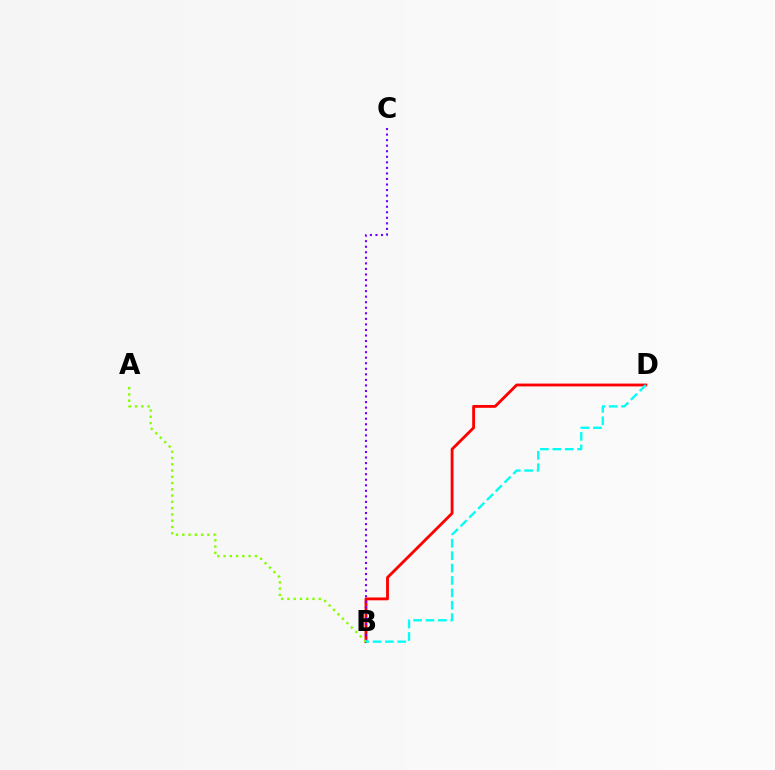{('B', 'D'): [{'color': '#ff0000', 'line_style': 'solid', 'thickness': 2.05}, {'color': '#00fff6', 'line_style': 'dashed', 'thickness': 1.68}], ('B', 'C'): [{'color': '#7200ff', 'line_style': 'dotted', 'thickness': 1.51}], ('A', 'B'): [{'color': '#84ff00', 'line_style': 'dotted', 'thickness': 1.7}]}